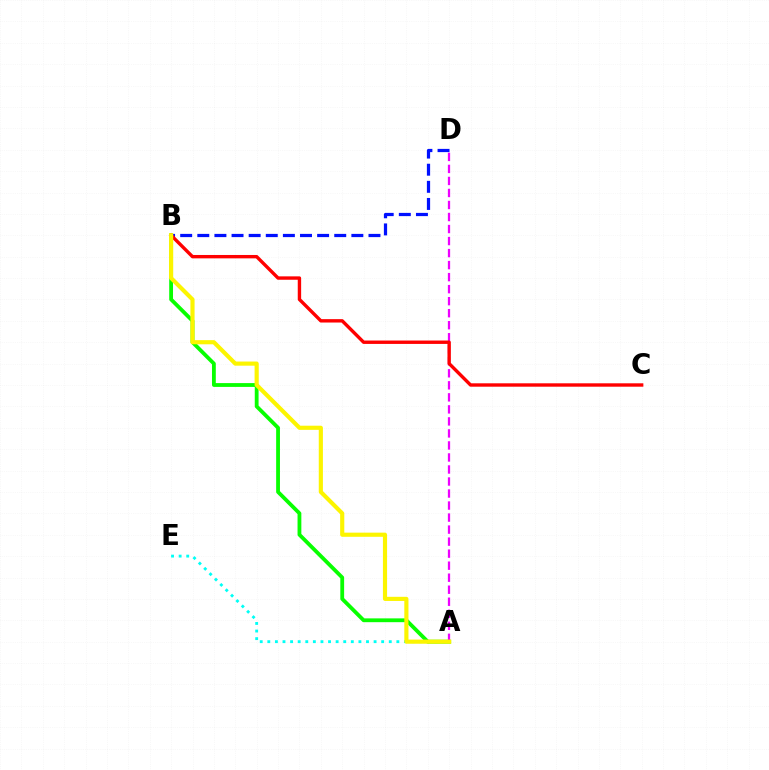{('A', 'E'): [{'color': '#00fff6', 'line_style': 'dotted', 'thickness': 2.06}], ('A', 'B'): [{'color': '#08ff00', 'line_style': 'solid', 'thickness': 2.74}, {'color': '#fcf500', 'line_style': 'solid', 'thickness': 2.99}], ('A', 'D'): [{'color': '#ee00ff', 'line_style': 'dashed', 'thickness': 1.63}], ('B', 'D'): [{'color': '#0010ff', 'line_style': 'dashed', 'thickness': 2.33}], ('B', 'C'): [{'color': '#ff0000', 'line_style': 'solid', 'thickness': 2.44}]}